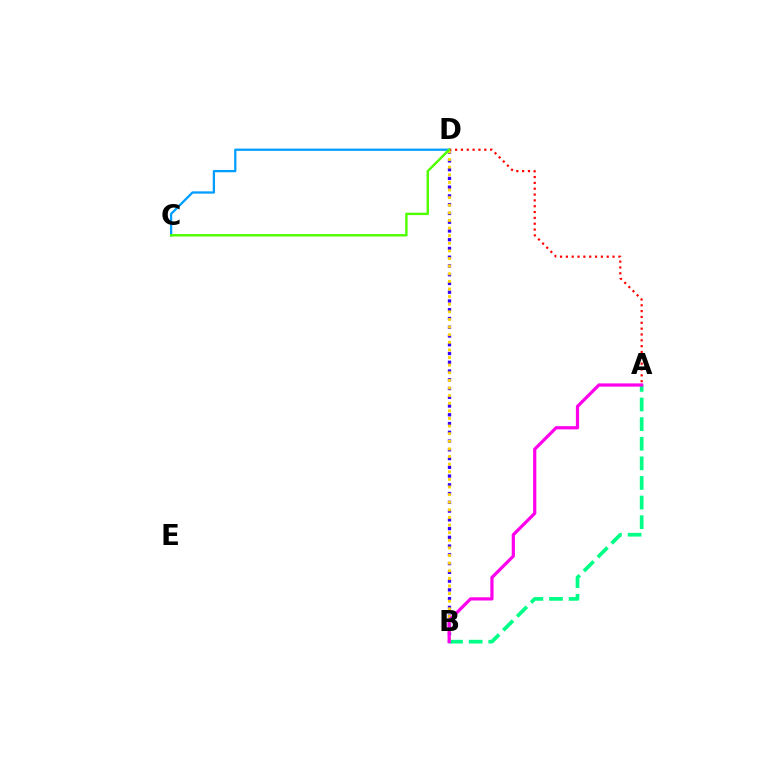{('C', 'D'): [{'color': '#009eff', 'line_style': 'solid', 'thickness': 1.64}, {'color': '#4fff00', 'line_style': 'solid', 'thickness': 1.74}], ('B', 'D'): [{'color': '#3700ff', 'line_style': 'dotted', 'thickness': 2.38}, {'color': '#ffd500', 'line_style': 'dotted', 'thickness': 2.07}], ('A', 'B'): [{'color': '#00ff86', 'line_style': 'dashed', 'thickness': 2.66}, {'color': '#ff00ed', 'line_style': 'solid', 'thickness': 2.32}], ('A', 'D'): [{'color': '#ff0000', 'line_style': 'dotted', 'thickness': 1.59}]}